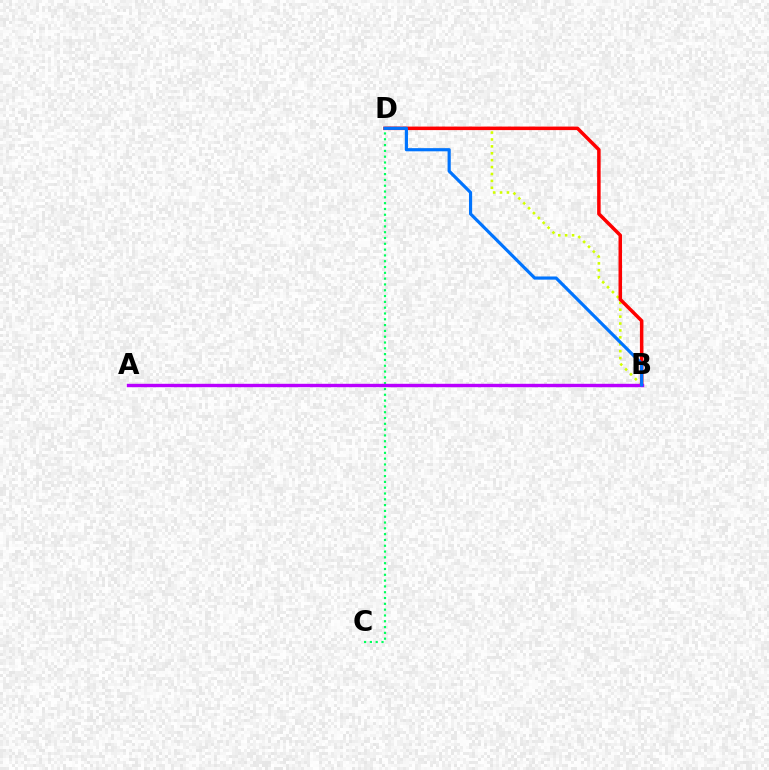{('B', 'D'): [{'color': '#d1ff00', 'line_style': 'dotted', 'thickness': 1.88}, {'color': '#ff0000', 'line_style': 'solid', 'thickness': 2.53}, {'color': '#0074ff', 'line_style': 'solid', 'thickness': 2.28}], ('C', 'D'): [{'color': '#00ff5c', 'line_style': 'dotted', 'thickness': 1.58}], ('A', 'B'): [{'color': '#b900ff', 'line_style': 'solid', 'thickness': 2.44}]}